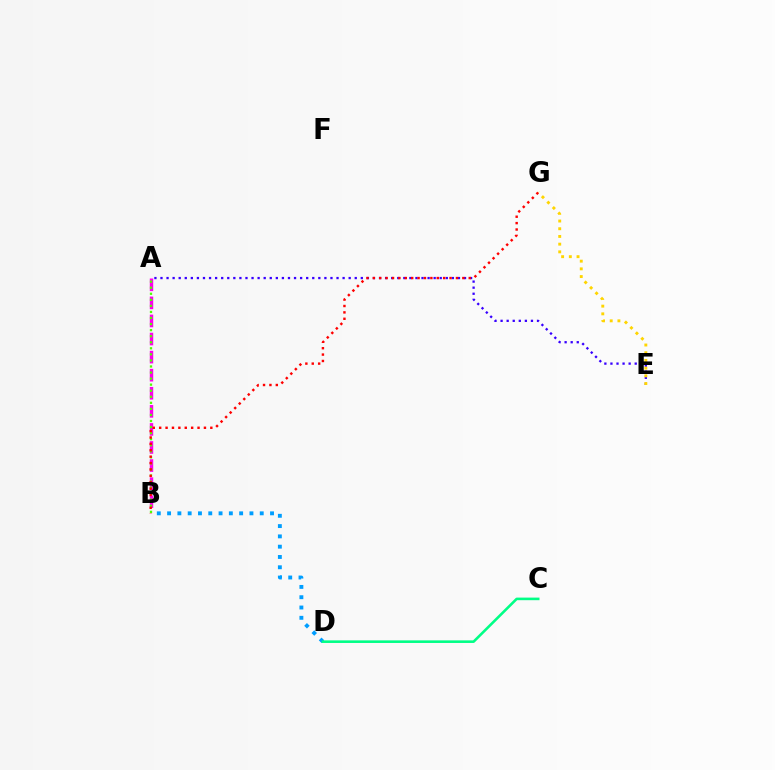{('A', 'E'): [{'color': '#3700ff', 'line_style': 'dotted', 'thickness': 1.65}], ('A', 'B'): [{'color': '#ff00ed', 'line_style': 'dashed', 'thickness': 2.46}, {'color': '#4fff00', 'line_style': 'dotted', 'thickness': 1.65}], ('E', 'G'): [{'color': '#ffd500', 'line_style': 'dotted', 'thickness': 2.09}], ('B', 'D'): [{'color': '#009eff', 'line_style': 'dotted', 'thickness': 2.8}], ('B', 'G'): [{'color': '#ff0000', 'line_style': 'dotted', 'thickness': 1.74}], ('C', 'D'): [{'color': '#00ff86', 'line_style': 'solid', 'thickness': 1.87}]}